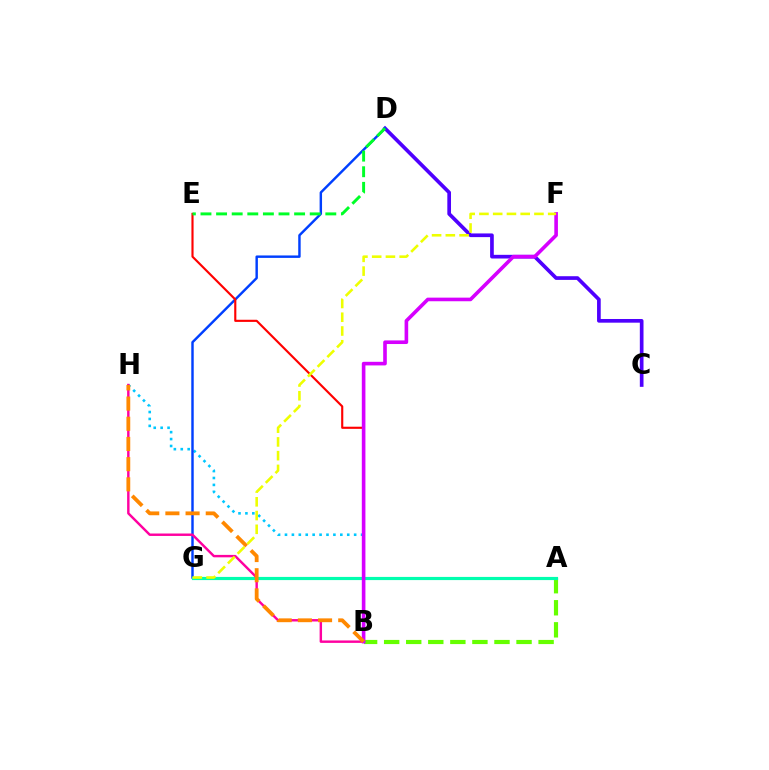{('C', 'D'): [{'color': '#4f00ff', 'line_style': 'solid', 'thickness': 2.65}], ('A', 'B'): [{'color': '#66ff00', 'line_style': 'dashed', 'thickness': 3.0}], ('B', 'H'): [{'color': '#00c7ff', 'line_style': 'dotted', 'thickness': 1.88}, {'color': '#ff00a0', 'line_style': 'solid', 'thickness': 1.75}, {'color': '#ff8800', 'line_style': 'dashed', 'thickness': 2.74}], ('D', 'G'): [{'color': '#003fff', 'line_style': 'solid', 'thickness': 1.75}], ('A', 'G'): [{'color': '#00ffaf', 'line_style': 'solid', 'thickness': 2.29}], ('B', 'E'): [{'color': '#ff0000', 'line_style': 'solid', 'thickness': 1.54}], ('B', 'F'): [{'color': '#d600ff', 'line_style': 'solid', 'thickness': 2.6}], ('F', 'G'): [{'color': '#eeff00', 'line_style': 'dashed', 'thickness': 1.87}], ('D', 'E'): [{'color': '#00ff27', 'line_style': 'dashed', 'thickness': 2.12}]}